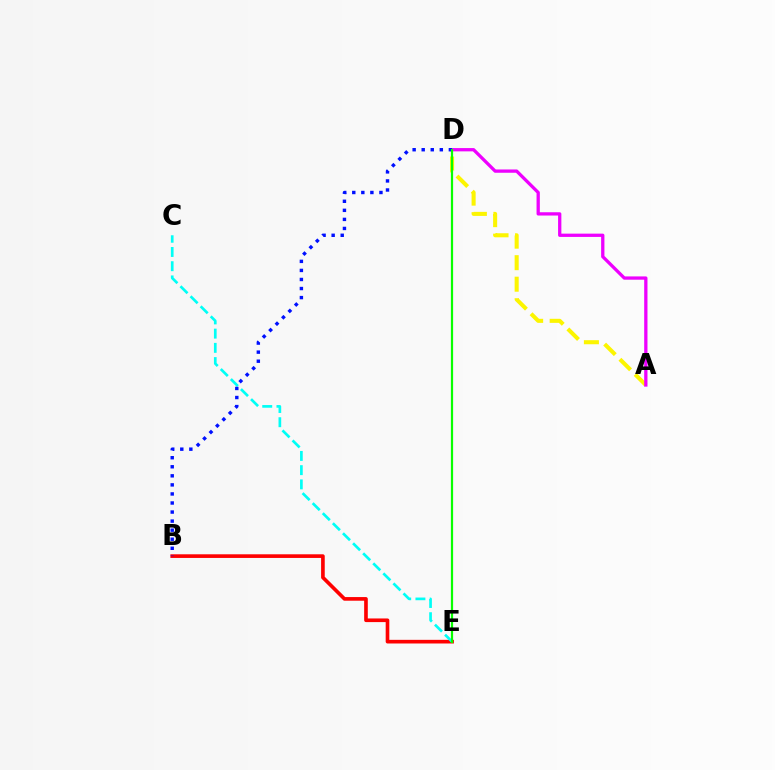{('A', 'D'): [{'color': '#fcf500', 'line_style': 'dashed', 'thickness': 2.92}, {'color': '#ee00ff', 'line_style': 'solid', 'thickness': 2.36}], ('B', 'E'): [{'color': '#ff0000', 'line_style': 'solid', 'thickness': 2.62}], ('C', 'E'): [{'color': '#00fff6', 'line_style': 'dashed', 'thickness': 1.93}], ('B', 'D'): [{'color': '#0010ff', 'line_style': 'dotted', 'thickness': 2.46}], ('D', 'E'): [{'color': '#08ff00', 'line_style': 'solid', 'thickness': 1.6}]}